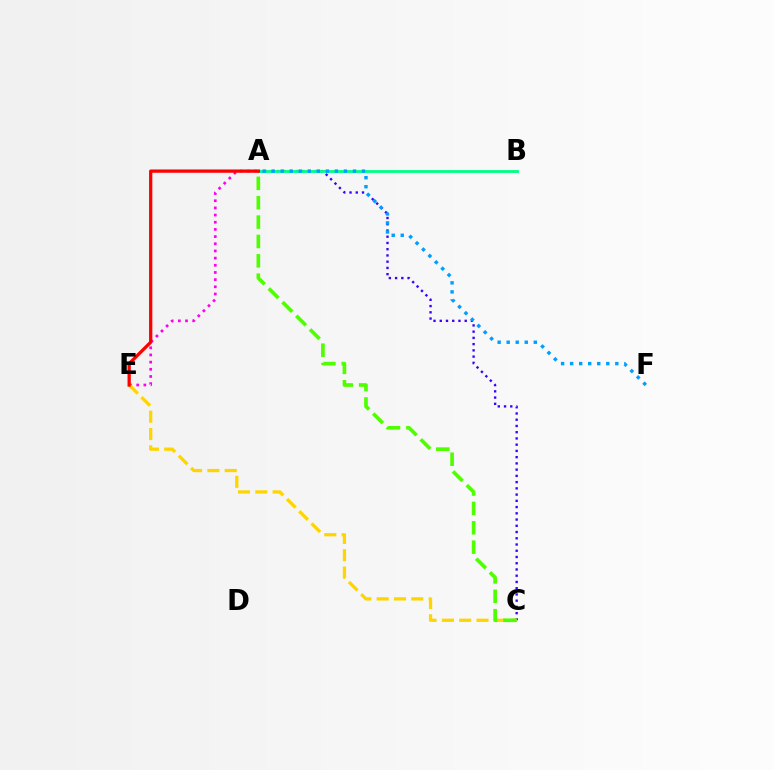{('A', 'E'): [{'color': '#ff00ed', 'line_style': 'dotted', 'thickness': 1.95}, {'color': '#ff0000', 'line_style': 'solid', 'thickness': 2.36}], ('A', 'C'): [{'color': '#3700ff', 'line_style': 'dotted', 'thickness': 1.7}, {'color': '#4fff00', 'line_style': 'dashed', 'thickness': 2.63}], ('A', 'B'): [{'color': '#00ff86', 'line_style': 'solid', 'thickness': 2.04}], ('C', 'E'): [{'color': '#ffd500', 'line_style': 'dashed', 'thickness': 2.35}], ('A', 'F'): [{'color': '#009eff', 'line_style': 'dotted', 'thickness': 2.45}]}